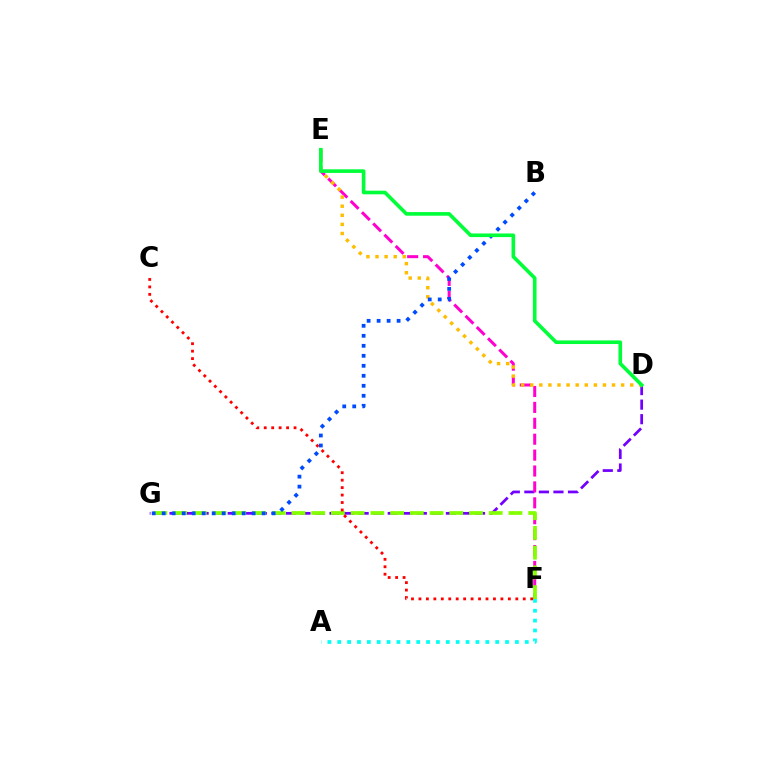{('D', 'G'): [{'color': '#7200ff', 'line_style': 'dashed', 'thickness': 1.98}], ('E', 'F'): [{'color': '#ff00cf', 'line_style': 'dashed', 'thickness': 2.16}], ('D', 'E'): [{'color': '#ffbd00', 'line_style': 'dotted', 'thickness': 2.47}, {'color': '#00ff39', 'line_style': 'solid', 'thickness': 2.61}], ('F', 'G'): [{'color': '#84ff00', 'line_style': 'dashed', 'thickness': 2.68}], ('A', 'F'): [{'color': '#00fff6', 'line_style': 'dotted', 'thickness': 2.68}], ('B', 'G'): [{'color': '#004bff', 'line_style': 'dotted', 'thickness': 2.72}], ('C', 'F'): [{'color': '#ff0000', 'line_style': 'dotted', 'thickness': 2.02}]}